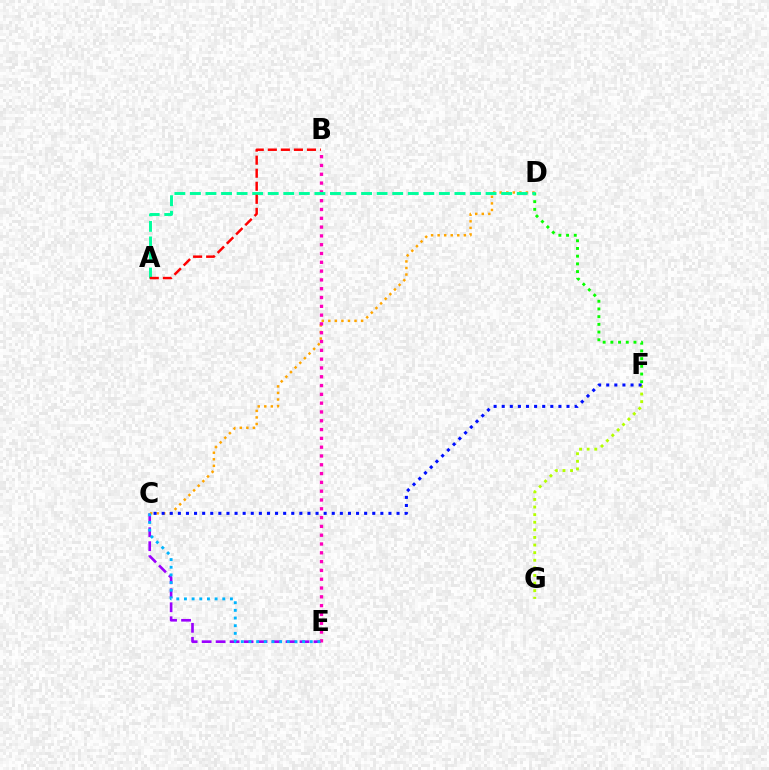{('C', 'E'): [{'color': '#9b00ff', 'line_style': 'dashed', 'thickness': 1.9}, {'color': '#00b5ff', 'line_style': 'dotted', 'thickness': 2.08}], ('D', 'F'): [{'color': '#08ff00', 'line_style': 'dotted', 'thickness': 2.09}], ('C', 'D'): [{'color': '#ffa500', 'line_style': 'dotted', 'thickness': 1.78}], ('F', 'G'): [{'color': '#b3ff00', 'line_style': 'dotted', 'thickness': 2.06}], ('B', 'E'): [{'color': '#ff00bd', 'line_style': 'dotted', 'thickness': 2.39}], ('A', 'D'): [{'color': '#00ff9d', 'line_style': 'dashed', 'thickness': 2.11}], ('C', 'F'): [{'color': '#0010ff', 'line_style': 'dotted', 'thickness': 2.2}], ('A', 'B'): [{'color': '#ff0000', 'line_style': 'dashed', 'thickness': 1.77}]}